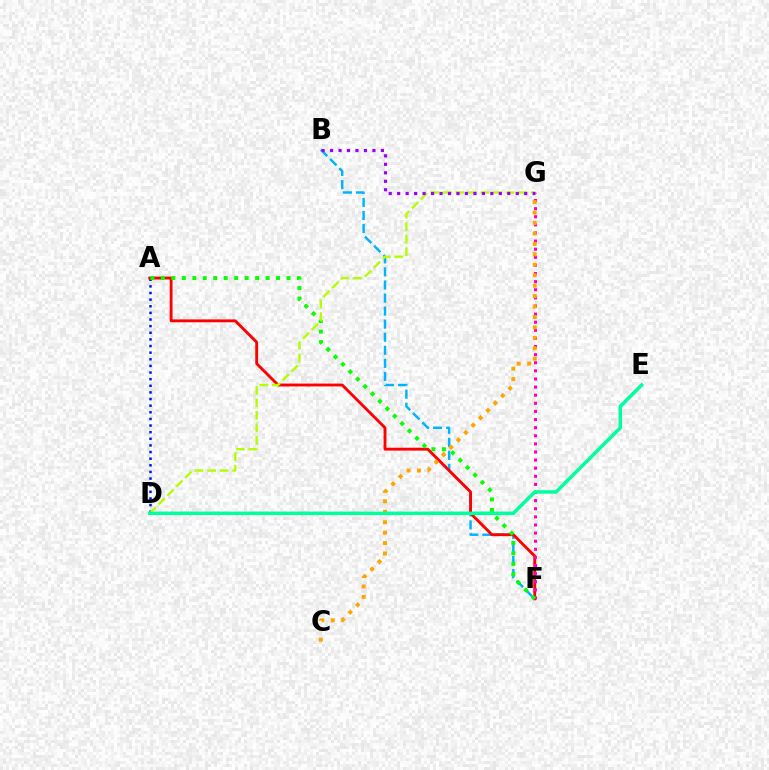{('B', 'F'): [{'color': '#00b5ff', 'line_style': 'dashed', 'thickness': 1.77}], ('A', 'D'): [{'color': '#0010ff', 'line_style': 'dotted', 'thickness': 1.8}], ('A', 'F'): [{'color': '#ff0000', 'line_style': 'solid', 'thickness': 2.07}, {'color': '#08ff00', 'line_style': 'dotted', 'thickness': 2.84}], ('F', 'G'): [{'color': '#ff00bd', 'line_style': 'dotted', 'thickness': 2.2}], ('C', 'G'): [{'color': '#ffa500', 'line_style': 'dotted', 'thickness': 2.84}], ('D', 'G'): [{'color': '#b3ff00', 'line_style': 'dashed', 'thickness': 1.7}], ('B', 'G'): [{'color': '#9b00ff', 'line_style': 'dotted', 'thickness': 2.3}], ('D', 'E'): [{'color': '#00ff9d', 'line_style': 'solid', 'thickness': 2.52}]}